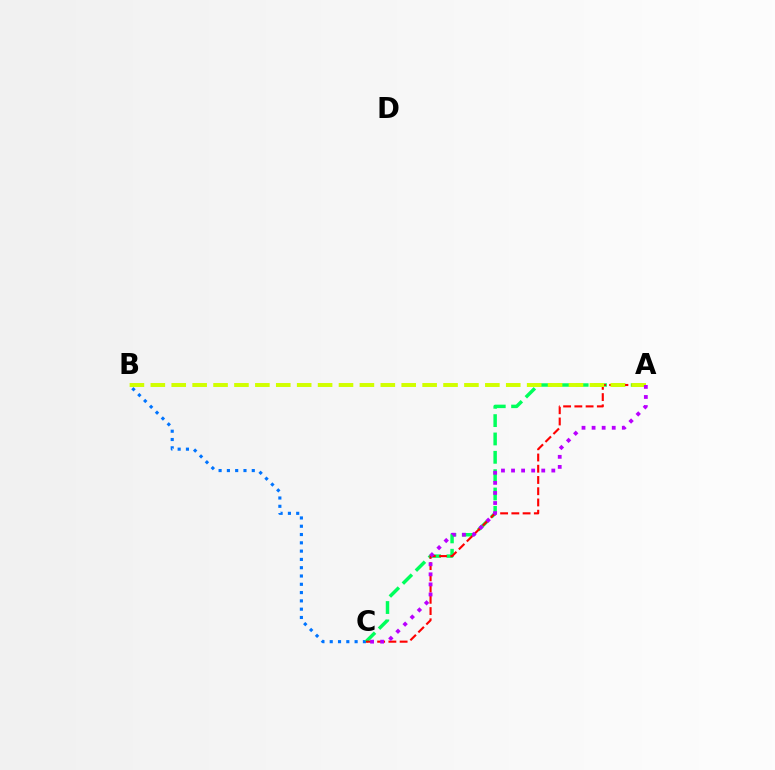{('B', 'C'): [{'color': '#0074ff', 'line_style': 'dotted', 'thickness': 2.25}], ('A', 'C'): [{'color': '#00ff5c', 'line_style': 'dashed', 'thickness': 2.49}, {'color': '#ff0000', 'line_style': 'dashed', 'thickness': 1.53}, {'color': '#b900ff', 'line_style': 'dotted', 'thickness': 2.74}], ('A', 'B'): [{'color': '#d1ff00', 'line_style': 'dashed', 'thickness': 2.84}]}